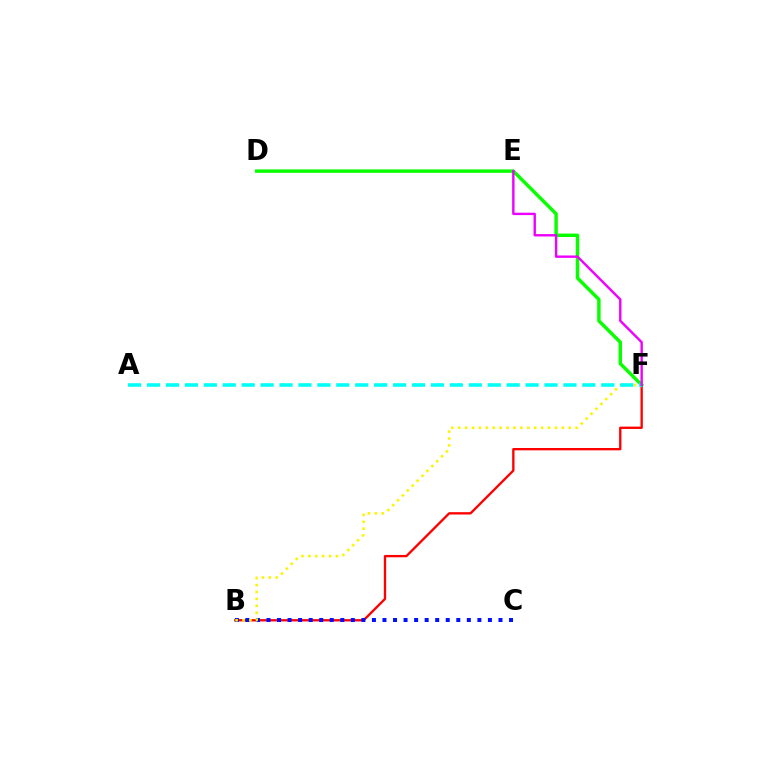{('B', 'F'): [{'color': '#ff0000', 'line_style': 'solid', 'thickness': 1.68}, {'color': '#fcf500', 'line_style': 'dotted', 'thickness': 1.88}], ('B', 'C'): [{'color': '#0010ff', 'line_style': 'dotted', 'thickness': 2.86}], ('D', 'F'): [{'color': '#08ff00', 'line_style': 'solid', 'thickness': 2.47}], ('A', 'F'): [{'color': '#00fff6', 'line_style': 'dashed', 'thickness': 2.57}], ('E', 'F'): [{'color': '#ee00ff', 'line_style': 'solid', 'thickness': 1.73}]}